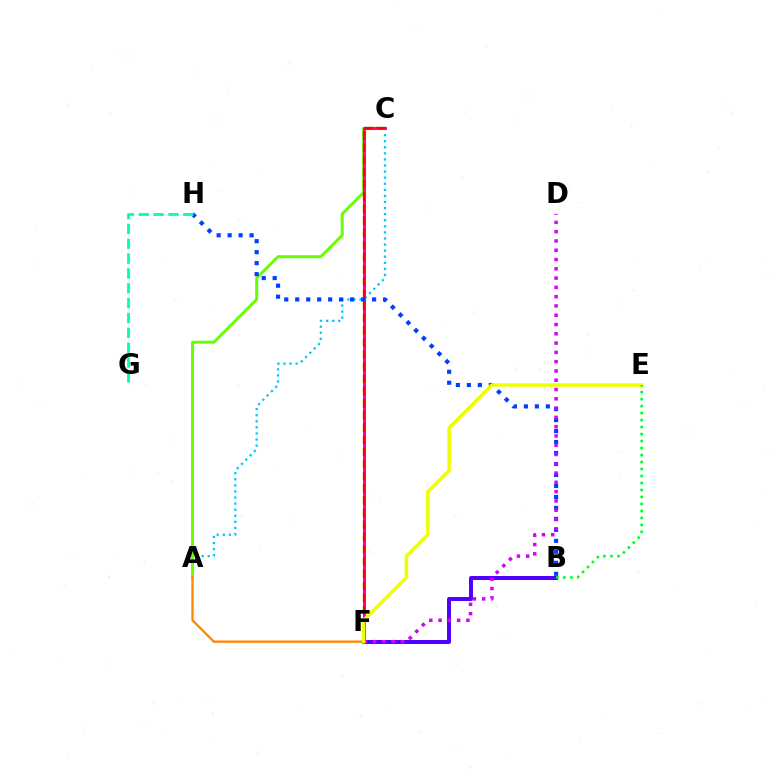{('A', 'C'): [{'color': '#00c7ff', 'line_style': 'dotted', 'thickness': 1.65}, {'color': '#66ff00', 'line_style': 'solid', 'thickness': 2.14}], ('C', 'F'): [{'color': '#ff00a0', 'line_style': 'solid', 'thickness': 2.18}, {'color': '#ff0000', 'line_style': 'dashed', 'thickness': 1.65}], ('B', 'H'): [{'color': '#003fff', 'line_style': 'dotted', 'thickness': 2.98}], ('A', 'F'): [{'color': '#ff8800', 'line_style': 'solid', 'thickness': 1.68}], ('G', 'H'): [{'color': '#00ffaf', 'line_style': 'dashed', 'thickness': 2.02}], ('B', 'F'): [{'color': '#4f00ff', 'line_style': 'solid', 'thickness': 2.85}], ('D', 'F'): [{'color': '#d600ff', 'line_style': 'dotted', 'thickness': 2.52}], ('E', 'F'): [{'color': '#eeff00', 'line_style': 'solid', 'thickness': 2.51}], ('B', 'E'): [{'color': '#00ff27', 'line_style': 'dotted', 'thickness': 1.9}]}